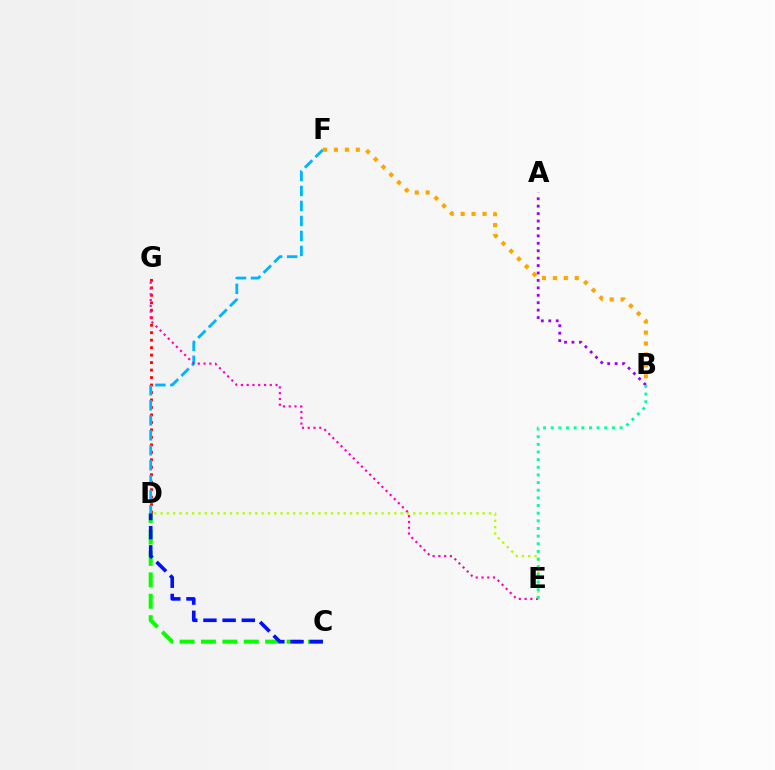{('C', 'D'): [{'color': '#08ff00', 'line_style': 'dashed', 'thickness': 2.91}, {'color': '#0010ff', 'line_style': 'dashed', 'thickness': 2.61}], ('D', 'G'): [{'color': '#ff0000', 'line_style': 'dotted', 'thickness': 2.03}], ('D', 'E'): [{'color': '#b3ff00', 'line_style': 'dotted', 'thickness': 1.72}], ('A', 'B'): [{'color': '#9b00ff', 'line_style': 'dotted', 'thickness': 2.02}], ('D', 'F'): [{'color': '#00b5ff', 'line_style': 'dashed', 'thickness': 2.04}], ('E', 'G'): [{'color': '#ff00bd', 'line_style': 'dotted', 'thickness': 1.57}], ('B', 'E'): [{'color': '#00ff9d', 'line_style': 'dotted', 'thickness': 2.08}], ('B', 'F'): [{'color': '#ffa500', 'line_style': 'dotted', 'thickness': 2.97}]}